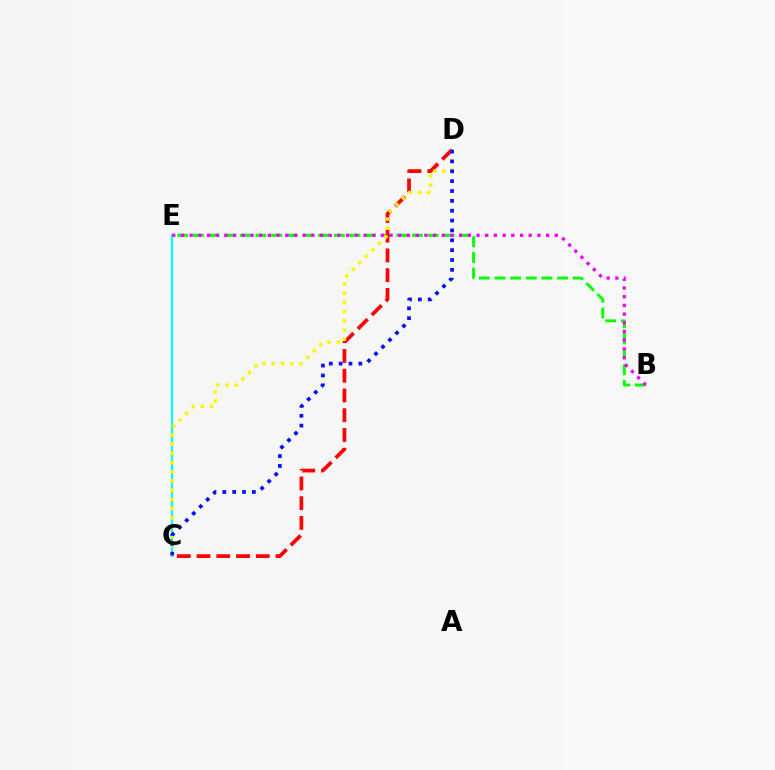{('C', 'E'): [{'color': '#00fff6', 'line_style': 'solid', 'thickness': 1.58}], ('B', 'E'): [{'color': '#08ff00', 'line_style': 'dashed', 'thickness': 2.13}, {'color': '#ee00ff', 'line_style': 'dotted', 'thickness': 2.36}], ('C', 'D'): [{'color': '#ff0000', 'line_style': 'dashed', 'thickness': 2.68}, {'color': '#fcf500', 'line_style': 'dotted', 'thickness': 2.5}, {'color': '#0010ff', 'line_style': 'dotted', 'thickness': 2.68}]}